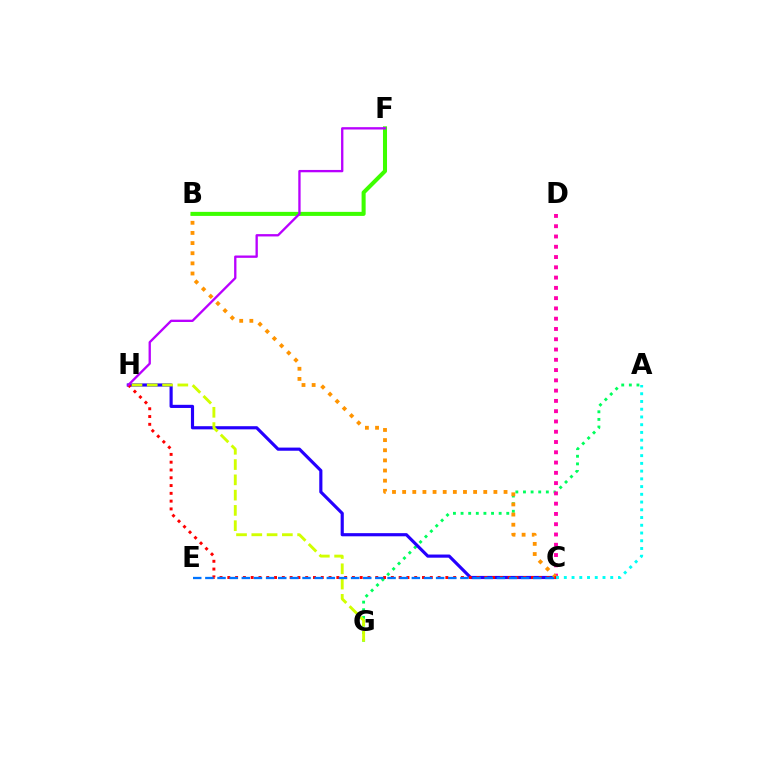{('A', 'G'): [{'color': '#00ff5c', 'line_style': 'dotted', 'thickness': 2.07}], ('C', 'H'): [{'color': '#2500ff', 'line_style': 'solid', 'thickness': 2.27}, {'color': '#ff0000', 'line_style': 'dotted', 'thickness': 2.12}], ('G', 'H'): [{'color': '#d1ff00', 'line_style': 'dashed', 'thickness': 2.08}], ('C', 'D'): [{'color': '#ff00ac', 'line_style': 'dotted', 'thickness': 2.79}], ('B', 'C'): [{'color': '#ff9400', 'line_style': 'dotted', 'thickness': 2.76}], ('A', 'C'): [{'color': '#00fff6', 'line_style': 'dotted', 'thickness': 2.1}], ('C', 'E'): [{'color': '#0074ff', 'line_style': 'dashed', 'thickness': 1.65}], ('B', 'F'): [{'color': '#3dff00', 'line_style': 'solid', 'thickness': 2.92}], ('F', 'H'): [{'color': '#b900ff', 'line_style': 'solid', 'thickness': 1.68}]}